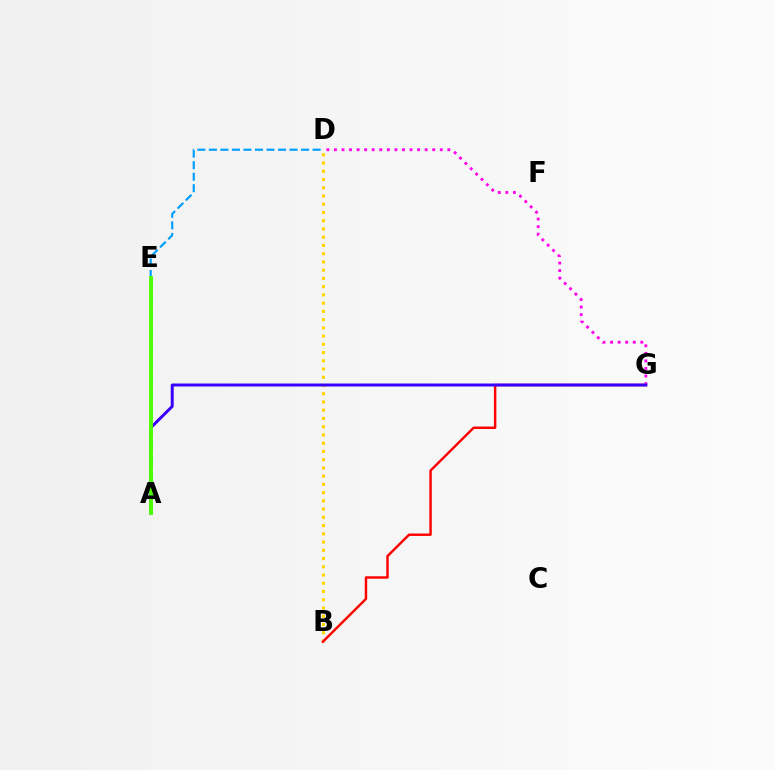{('D', 'G'): [{'color': '#ff00ed', 'line_style': 'dotted', 'thickness': 2.05}], ('A', 'E'): [{'color': '#00ff86', 'line_style': 'dashed', 'thickness': 2.2}, {'color': '#4fff00', 'line_style': 'solid', 'thickness': 2.78}], ('B', 'D'): [{'color': '#ffd500', 'line_style': 'dotted', 'thickness': 2.24}], ('B', 'G'): [{'color': '#ff0000', 'line_style': 'solid', 'thickness': 1.75}], ('A', 'G'): [{'color': '#3700ff', 'line_style': 'solid', 'thickness': 2.14}], ('D', 'E'): [{'color': '#009eff', 'line_style': 'dashed', 'thickness': 1.57}]}